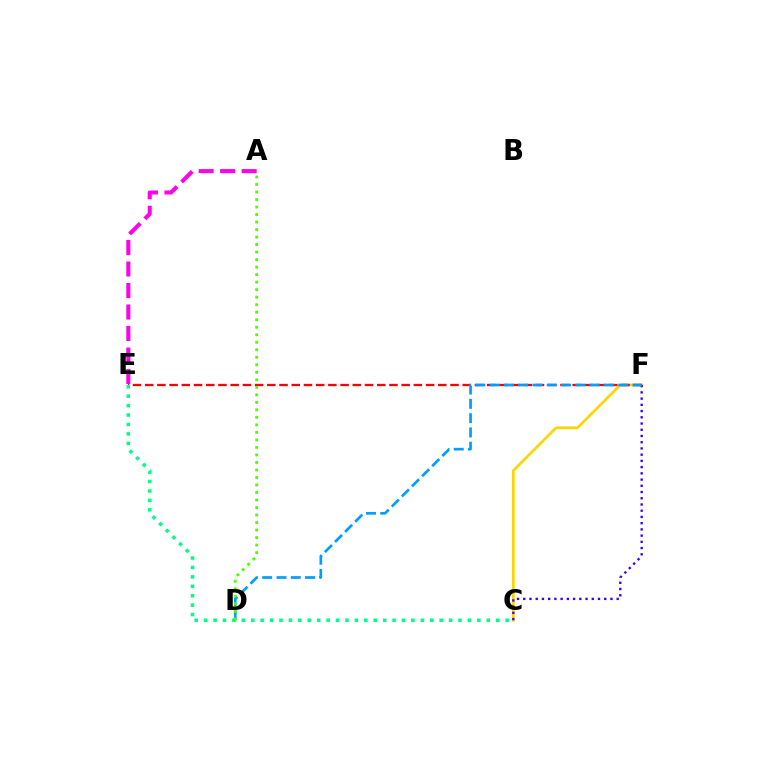{('C', 'F'): [{'color': '#ffd500', 'line_style': 'solid', 'thickness': 1.96}, {'color': '#3700ff', 'line_style': 'dotted', 'thickness': 1.69}], ('E', 'F'): [{'color': '#ff0000', 'line_style': 'dashed', 'thickness': 1.66}], ('C', 'E'): [{'color': '#00ff86', 'line_style': 'dotted', 'thickness': 2.56}], ('D', 'F'): [{'color': '#009eff', 'line_style': 'dashed', 'thickness': 1.94}], ('A', 'D'): [{'color': '#4fff00', 'line_style': 'dotted', 'thickness': 2.04}], ('A', 'E'): [{'color': '#ff00ed', 'line_style': 'dashed', 'thickness': 2.92}]}